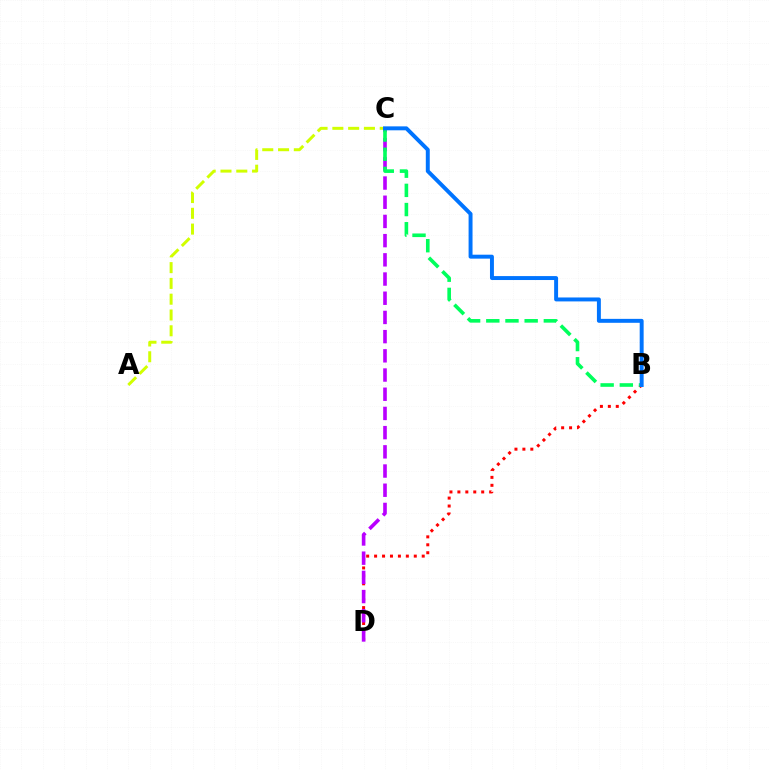{('B', 'D'): [{'color': '#ff0000', 'line_style': 'dotted', 'thickness': 2.16}], ('A', 'C'): [{'color': '#d1ff00', 'line_style': 'dashed', 'thickness': 2.15}], ('C', 'D'): [{'color': '#b900ff', 'line_style': 'dashed', 'thickness': 2.61}], ('B', 'C'): [{'color': '#00ff5c', 'line_style': 'dashed', 'thickness': 2.61}, {'color': '#0074ff', 'line_style': 'solid', 'thickness': 2.84}]}